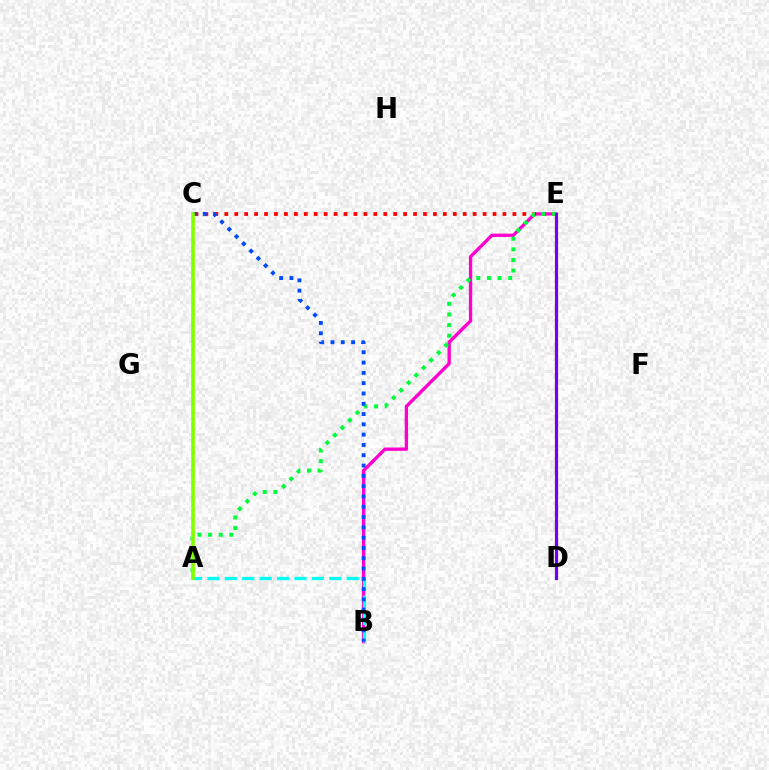{('B', 'E'): [{'color': '#ff00cf', 'line_style': 'solid', 'thickness': 2.4}], ('C', 'E'): [{'color': '#ff0000', 'line_style': 'dotted', 'thickness': 2.7}], ('A', 'E'): [{'color': '#00ff39', 'line_style': 'dotted', 'thickness': 2.88}], ('D', 'E'): [{'color': '#ffbd00', 'line_style': 'solid', 'thickness': 2.21}, {'color': '#7200ff', 'line_style': 'solid', 'thickness': 2.28}], ('A', 'B'): [{'color': '#00fff6', 'line_style': 'dashed', 'thickness': 2.37}], ('B', 'C'): [{'color': '#004bff', 'line_style': 'dotted', 'thickness': 2.8}], ('A', 'C'): [{'color': '#84ff00', 'line_style': 'solid', 'thickness': 2.62}]}